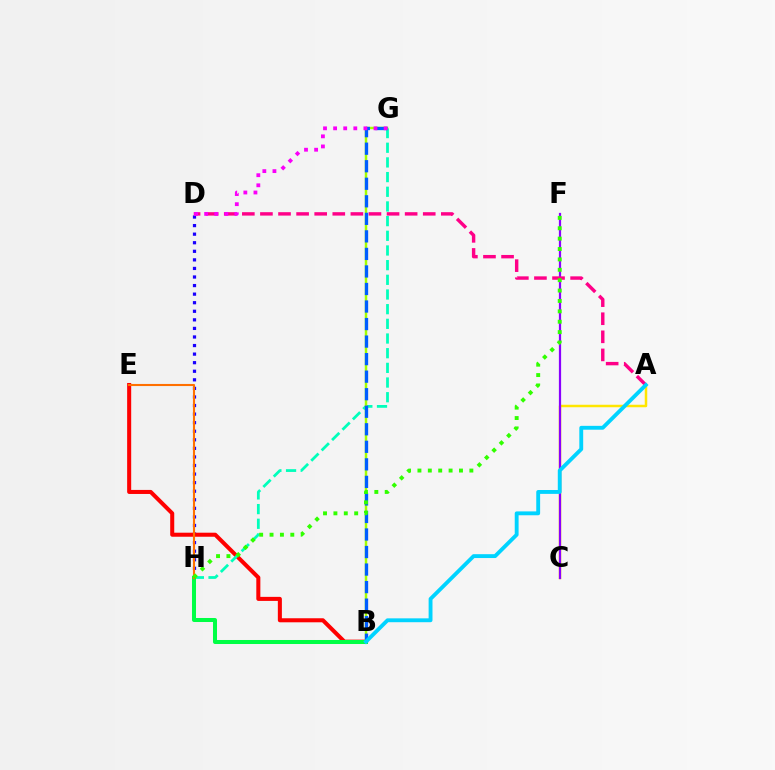{('A', 'C'): [{'color': '#ffe600', 'line_style': 'solid', 'thickness': 1.8}], ('D', 'H'): [{'color': '#1900ff', 'line_style': 'dotted', 'thickness': 2.33}], ('B', 'E'): [{'color': '#ff0000', 'line_style': 'solid', 'thickness': 2.91}], ('C', 'F'): [{'color': '#8a00ff', 'line_style': 'solid', 'thickness': 1.6}], ('G', 'H'): [{'color': '#00ffbb', 'line_style': 'dashed', 'thickness': 1.99}], ('A', 'D'): [{'color': '#ff0088', 'line_style': 'dashed', 'thickness': 2.46}], ('B', 'H'): [{'color': '#00ff45', 'line_style': 'solid', 'thickness': 2.89}], ('E', 'H'): [{'color': '#ff7000', 'line_style': 'solid', 'thickness': 1.51}], ('B', 'G'): [{'color': '#a2ff00', 'line_style': 'solid', 'thickness': 1.78}, {'color': '#005dff', 'line_style': 'dashed', 'thickness': 2.38}], ('A', 'B'): [{'color': '#00d3ff', 'line_style': 'solid', 'thickness': 2.78}], ('D', 'G'): [{'color': '#fa00f9', 'line_style': 'dotted', 'thickness': 2.74}], ('F', 'H'): [{'color': '#31ff00', 'line_style': 'dotted', 'thickness': 2.82}]}